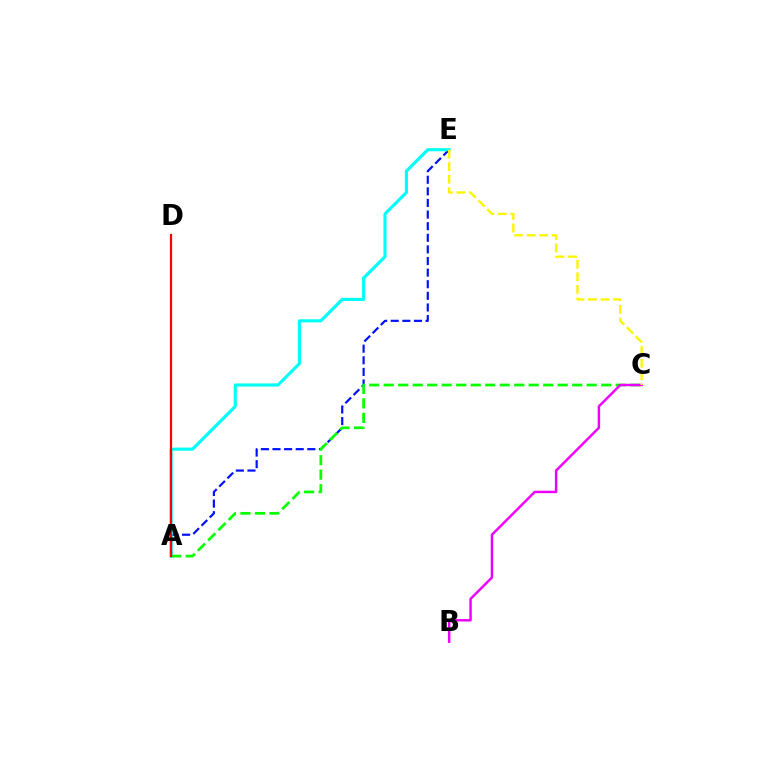{('A', 'E'): [{'color': '#0010ff', 'line_style': 'dashed', 'thickness': 1.58}, {'color': '#00fff6', 'line_style': 'solid', 'thickness': 2.24}], ('A', 'C'): [{'color': '#08ff00', 'line_style': 'dashed', 'thickness': 1.97}], ('B', 'C'): [{'color': '#ee00ff', 'line_style': 'solid', 'thickness': 1.77}], ('C', 'E'): [{'color': '#fcf500', 'line_style': 'dashed', 'thickness': 1.71}], ('A', 'D'): [{'color': '#ff0000', 'line_style': 'solid', 'thickness': 1.59}]}